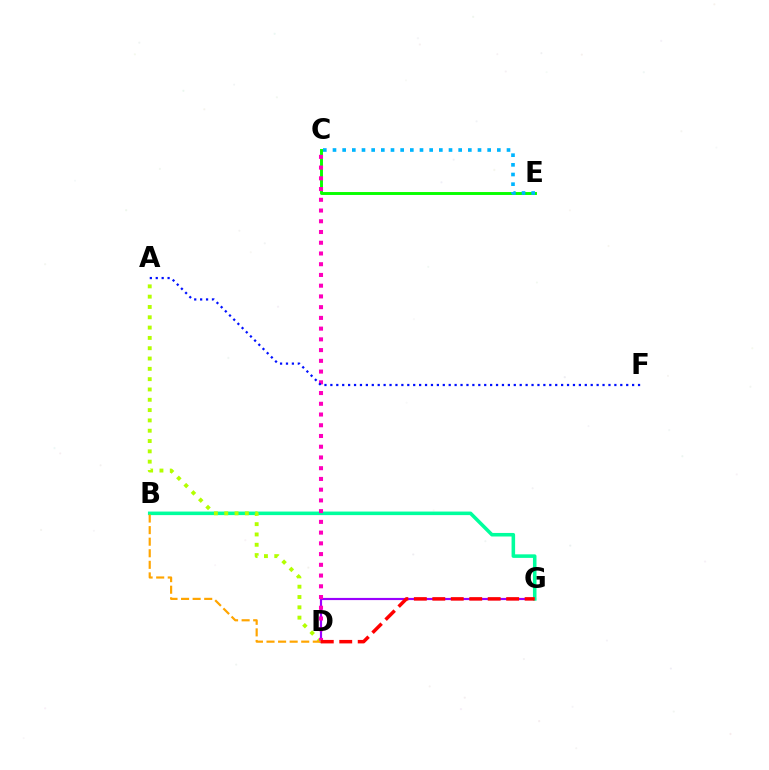{('D', 'G'): [{'color': '#9b00ff', 'line_style': 'solid', 'thickness': 1.57}, {'color': '#ff0000', 'line_style': 'dashed', 'thickness': 2.51}], ('B', 'G'): [{'color': '#00ff9d', 'line_style': 'solid', 'thickness': 2.56}], ('C', 'E'): [{'color': '#08ff00', 'line_style': 'solid', 'thickness': 2.11}, {'color': '#00b5ff', 'line_style': 'dotted', 'thickness': 2.63}], ('A', 'D'): [{'color': '#b3ff00', 'line_style': 'dotted', 'thickness': 2.8}], ('C', 'D'): [{'color': '#ff00bd', 'line_style': 'dotted', 'thickness': 2.92}], ('B', 'D'): [{'color': '#ffa500', 'line_style': 'dashed', 'thickness': 1.57}], ('A', 'F'): [{'color': '#0010ff', 'line_style': 'dotted', 'thickness': 1.61}]}